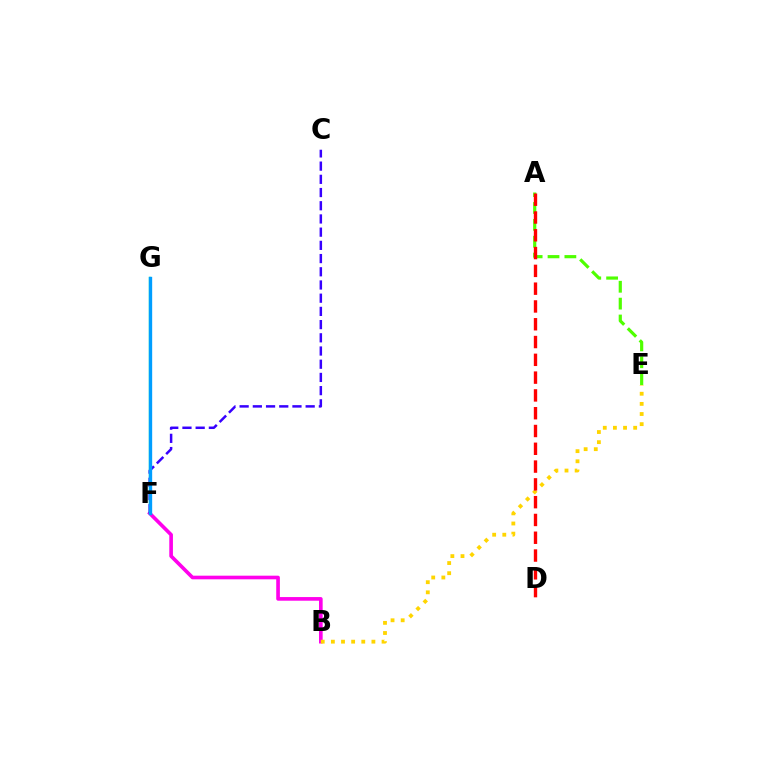{('B', 'F'): [{'color': '#ff00ed', 'line_style': 'solid', 'thickness': 2.62}], ('A', 'E'): [{'color': '#4fff00', 'line_style': 'dashed', 'thickness': 2.29}], ('B', 'E'): [{'color': '#ffd500', 'line_style': 'dotted', 'thickness': 2.75}], ('F', 'G'): [{'color': '#00ff86', 'line_style': 'solid', 'thickness': 1.7}, {'color': '#009eff', 'line_style': 'solid', 'thickness': 2.41}], ('C', 'F'): [{'color': '#3700ff', 'line_style': 'dashed', 'thickness': 1.79}], ('A', 'D'): [{'color': '#ff0000', 'line_style': 'dashed', 'thickness': 2.42}]}